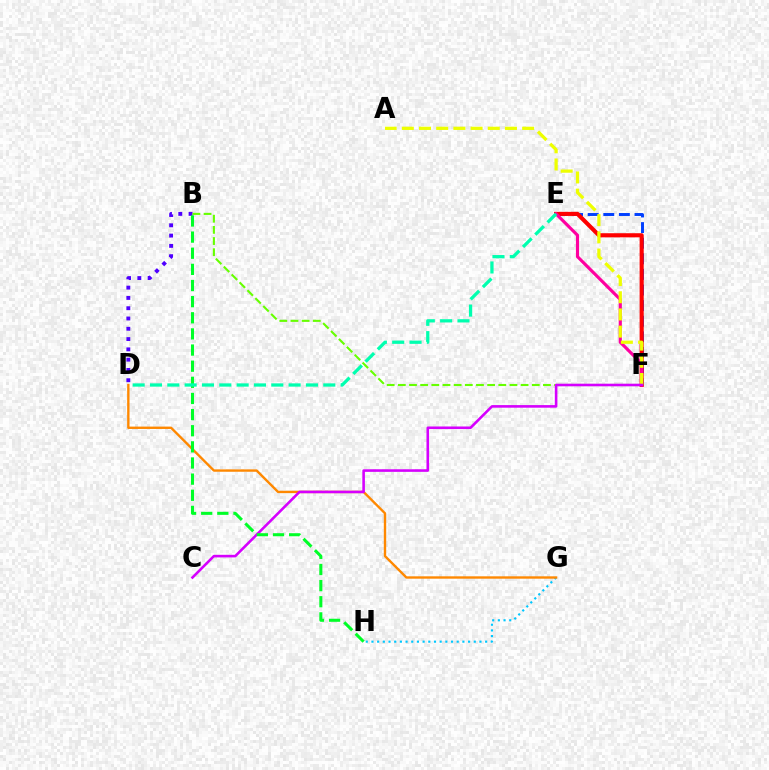{('E', 'F'): [{'color': '#003fff', 'line_style': 'dashed', 'thickness': 2.12}, {'color': '#ff0000', 'line_style': 'solid', 'thickness': 2.96}, {'color': '#ff00a0', 'line_style': 'solid', 'thickness': 2.27}], ('B', 'D'): [{'color': '#4f00ff', 'line_style': 'dotted', 'thickness': 2.79}], ('B', 'F'): [{'color': '#66ff00', 'line_style': 'dashed', 'thickness': 1.52}], ('G', 'H'): [{'color': '#00c7ff', 'line_style': 'dotted', 'thickness': 1.54}], ('A', 'F'): [{'color': '#eeff00', 'line_style': 'dashed', 'thickness': 2.34}], ('D', 'G'): [{'color': '#ff8800', 'line_style': 'solid', 'thickness': 1.71}], ('C', 'F'): [{'color': '#d600ff', 'line_style': 'solid', 'thickness': 1.87}], ('B', 'H'): [{'color': '#00ff27', 'line_style': 'dashed', 'thickness': 2.19}], ('D', 'E'): [{'color': '#00ffaf', 'line_style': 'dashed', 'thickness': 2.35}]}